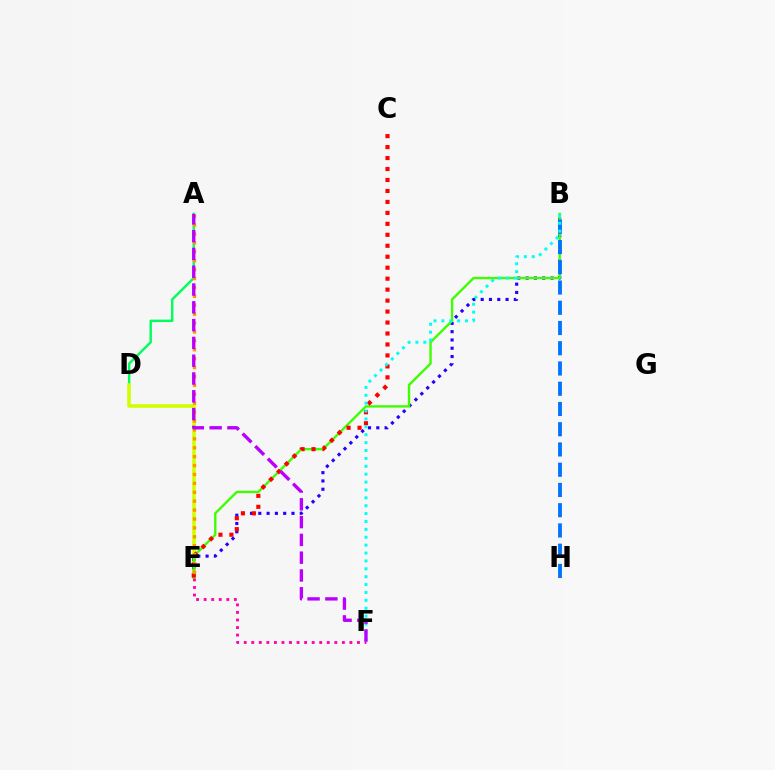{('A', 'D'): [{'color': '#00ff5c', 'line_style': 'solid', 'thickness': 1.76}], ('D', 'E'): [{'color': '#d1ff00', 'line_style': 'solid', 'thickness': 2.57}], ('B', 'E'): [{'color': '#2500ff', 'line_style': 'dotted', 'thickness': 2.25}, {'color': '#3dff00', 'line_style': 'solid', 'thickness': 1.72}], ('B', 'H'): [{'color': '#0074ff', 'line_style': 'dashed', 'thickness': 2.75}], ('C', 'E'): [{'color': '#ff0000', 'line_style': 'dotted', 'thickness': 2.98}], ('E', 'F'): [{'color': '#ff00ac', 'line_style': 'dotted', 'thickness': 2.05}], ('B', 'F'): [{'color': '#00fff6', 'line_style': 'dotted', 'thickness': 2.14}], ('A', 'E'): [{'color': '#ff9400', 'line_style': 'dotted', 'thickness': 2.42}], ('A', 'F'): [{'color': '#b900ff', 'line_style': 'dashed', 'thickness': 2.42}]}